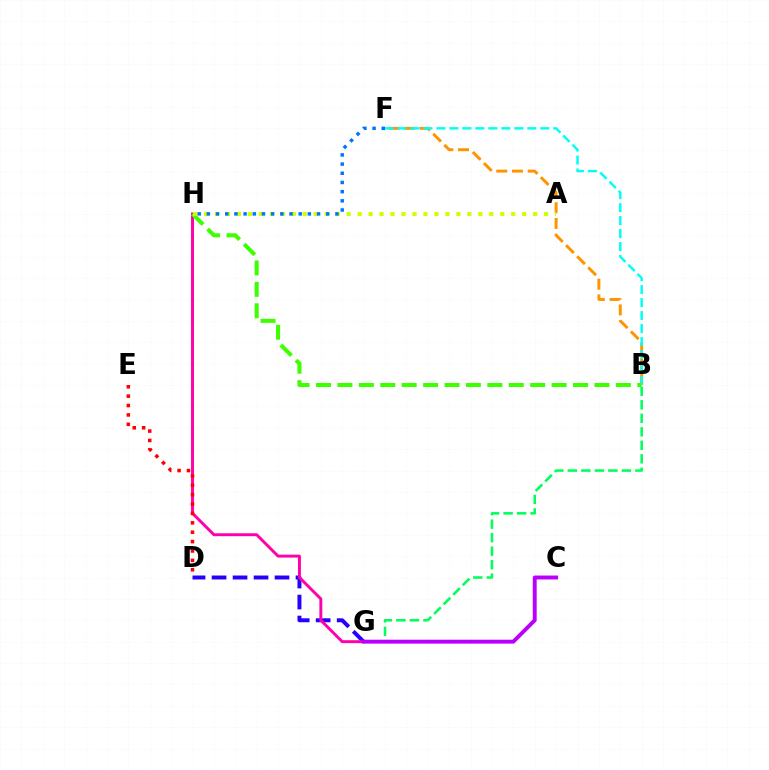{('B', 'F'): [{'color': '#ff9400', 'line_style': 'dashed', 'thickness': 2.13}, {'color': '#00fff6', 'line_style': 'dashed', 'thickness': 1.76}], ('D', 'G'): [{'color': '#2500ff', 'line_style': 'dashed', 'thickness': 2.85}], ('G', 'H'): [{'color': '#ff00ac', 'line_style': 'solid', 'thickness': 2.11}], ('B', 'G'): [{'color': '#00ff5c', 'line_style': 'dashed', 'thickness': 1.83}], ('C', 'G'): [{'color': '#b900ff', 'line_style': 'solid', 'thickness': 2.82}], ('B', 'H'): [{'color': '#3dff00', 'line_style': 'dashed', 'thickness': 2.91}], ('D', 'E'): [{'color': '#ff0000', 'line_style': 'dotted', 'thickness': 2.55}], ('A', 'H'): [{'color': '#d1ff00', 'line_style': 'dotted', 'thickness': 2.98}], ('F', 'H'): [{'color': '#0074ff', 'line_style': 'dotted', 'thickness': 2.49}]}